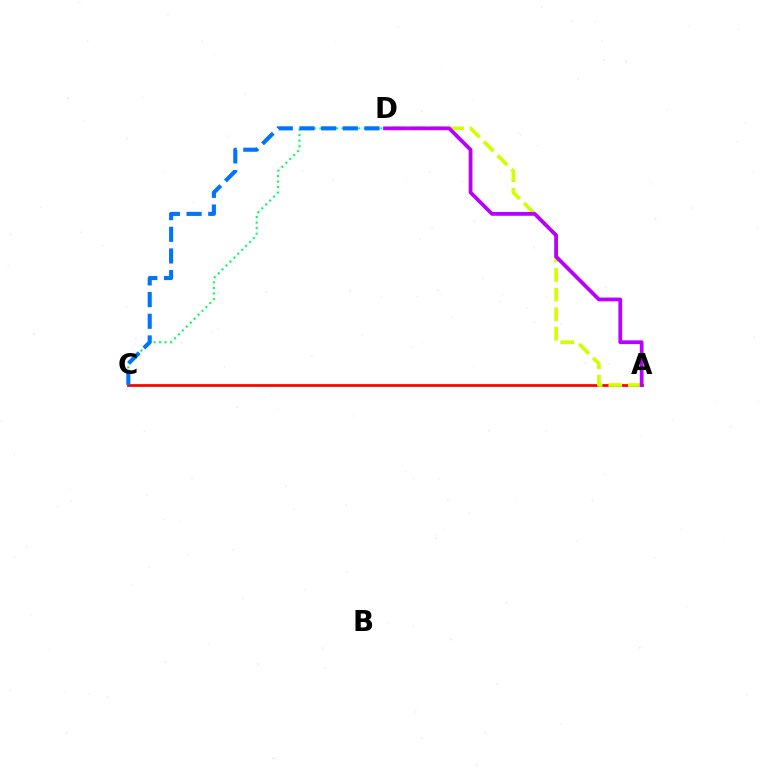{('C', 'D'): [{'color': '#00ff5c', 'line_style': 'dotted', 'thickness': 1.5}, {'color': '#0074ff', 'line_style': 'dashed', 'thickness': 2.94}], ('A', 'C'): [{'color': '#ff0000', 'line_style': 'solid', 'thickness': 1.97}], ('A', 'D'): [{'color': '#d1ff00', 'line_style': 'dashed', 'thickness': 2.66}, {'color': '#b900ff', 'line_style': 'solid', 'thickness': 2.71}]}